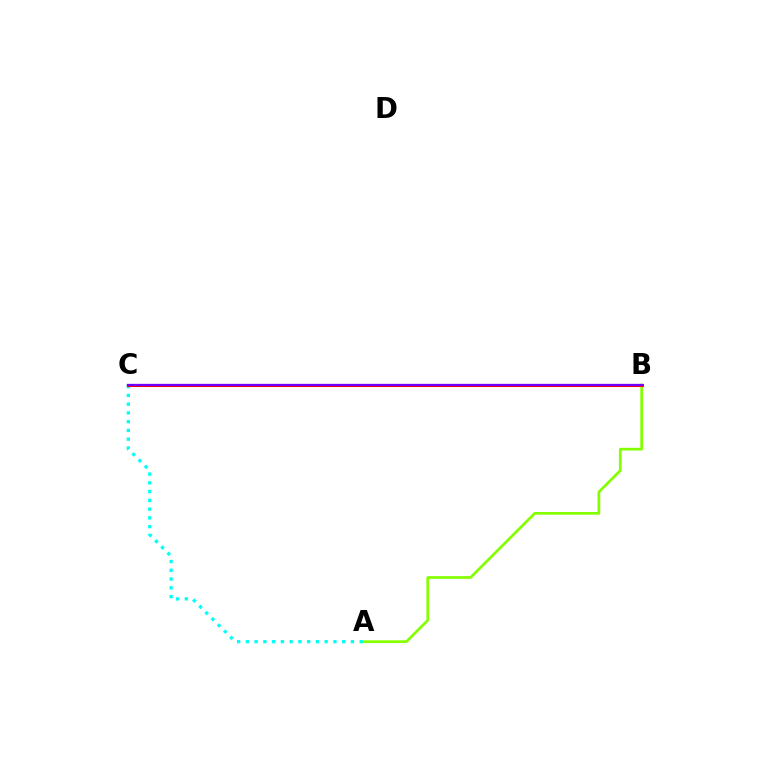{('A', 'B'): [{'color': '#84ff00', 'line_style': 'solid', 'thickness': 1.96}], ('A', 'C'): [{'color': '#00fff6', 'line_style': 'dotted', 'thickness': 2.38}], ('B', 'C'): [{'color': '#ff0000', 'line_style': 'solid', 'thickness': 2.2}, {'color': '#7200ff', 'line_style': 'solid', 'thickness': 1.62}]}